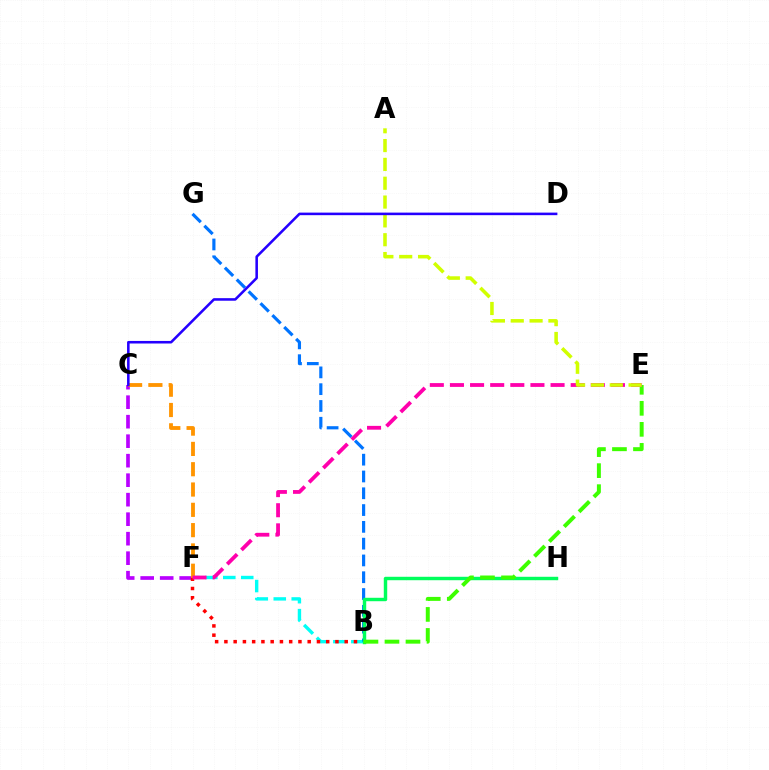{('B', 'F'): [{'color': '#00fff6', 'line_style': 'dashed', 'thickness': 2.44}, {'color': '#ff0000', 'line_style': 'dotted', 'thickness': 2.51}], ('C', 'F'): [{'color': '#b900ff', 'line_style': 'dashed', 'thickness': 2.65}, {'color': '#ff9400', 'line_style': 'dashed', 'thickness': 2.76}], ('B', 'G'): [{'color': '#0074ff', 'line_style': 'dashed', 'thickness': 2.28}], ('B', 'H'): [{'color': '#00ff5c', 'line_style': 'solid', 'thickness': 2.47}], ('B', 'E'): [{'color': '#3dff00', 'line_style': 'dashed', 'thickness': 2.86}], ('E', 'F'): [{'color': '#ff00ac', 'line_style': 'dashed', 'thickness': 2.73}], ('A', 'E'): [{'color': '#d1ff00', 'line_style': 'dashed', 'thickness': 2.56}], ('C', 'D'): [{'color': '#2500ff', 'line_style': 'solid', 'thickness': 1.85}]}